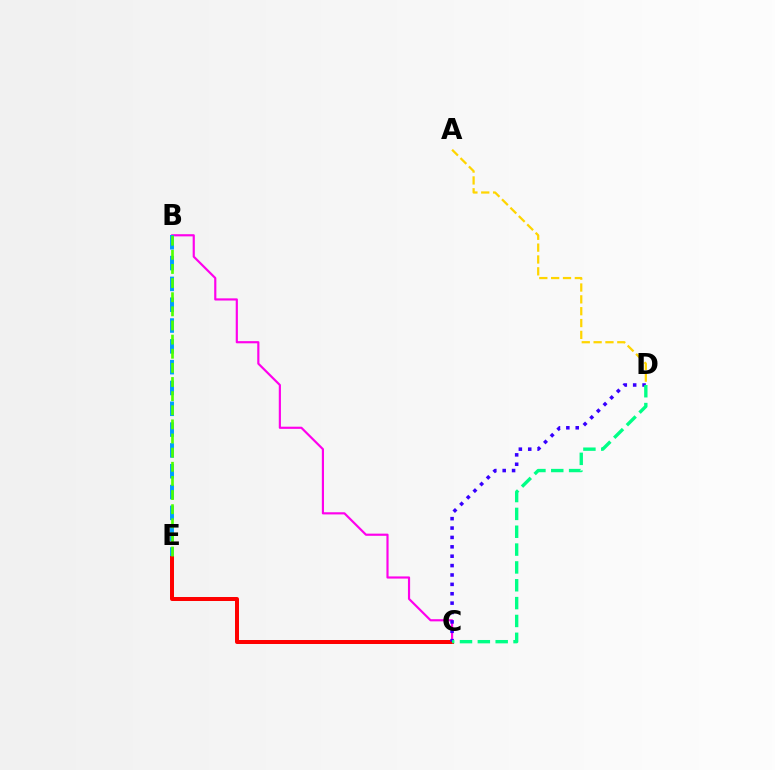{('A', 'D'): [{'color': '#ffd500', 'line_style': 'dashed', 'thickness': 1.61}], ('B', 'C'): [{'color': '#ff00ed', 'line_style': 'solid', 'thickness': 1.56}], ('C', 'E'): [{'color': '#ff0000', 'line_style': 'solid', 'thickness': 2.87}], ('B', 'E'): [{'color': '#009eff', 'line_style': 'dashed', 'thickness': 2.83}, {'color': '#4fff00', 'line_style': 'dashed', 'thickness': 1.92}], ('C', 'D'): [{'color': '#3700ff', 'line_style': 'dotted', 'thickness': 2.55}, {'color': '#00ff86', 'line_style': 'dashed', 'thickness': 2.42}]}